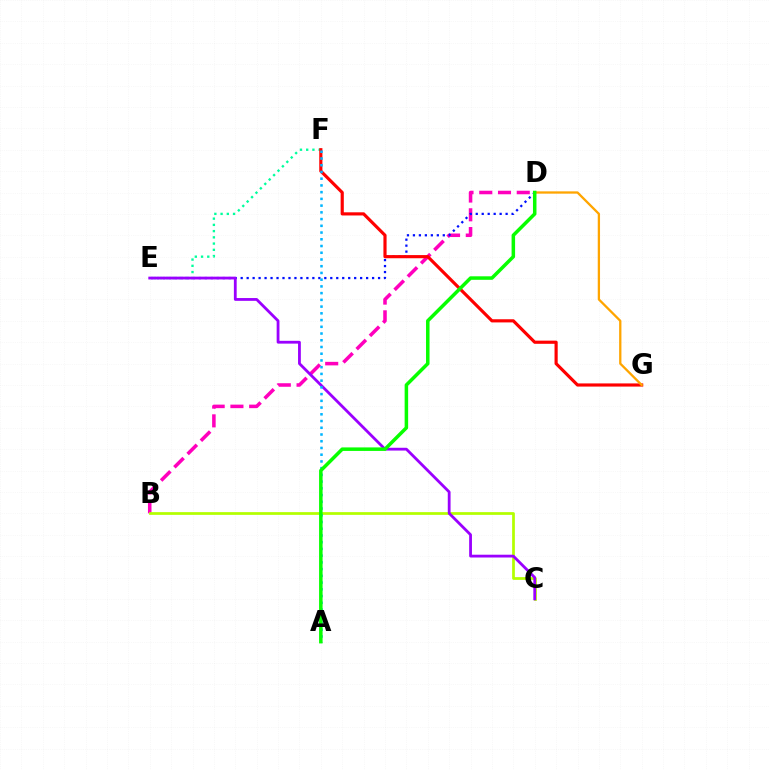{('B', 'D'): [{'color': '#ff00bd', 'line_style': 'dashed', 'thickness': 2.55}], ('E', 'F'): [{'color': '#00ff9d', 'line_style': 'dotted', 'thickness': 1.69}], ('D', 'E'): [{'color': '#0010ff', 'line_style': 'dotted', 'thickness': 1.62}], ('B', 'C'): [{'color': '#b3ff00', 'line_style': 'solid', 'thickness': 1.97}], ('F', 'G'): [{'color': '#ff0000', 'line_style': 'solid', 'thickness': 2.28}], ('C', 'E'): [{'color': '#9b00ff', 'line_style': 'solid', 'thickness': 2.01}], ('A', 'F'): [{'color': '#00b5ff', 'line_style': 'dotted', 'thickness': 1.83}], ('D', 'G'): [{'color': '#ffa500', 'line_style': 'solid', 'thickness': 1.65}], ('A', 'D'): [{'color': '#08ff00', 'line_style': 'solid', 'thickness': 2.53}]}